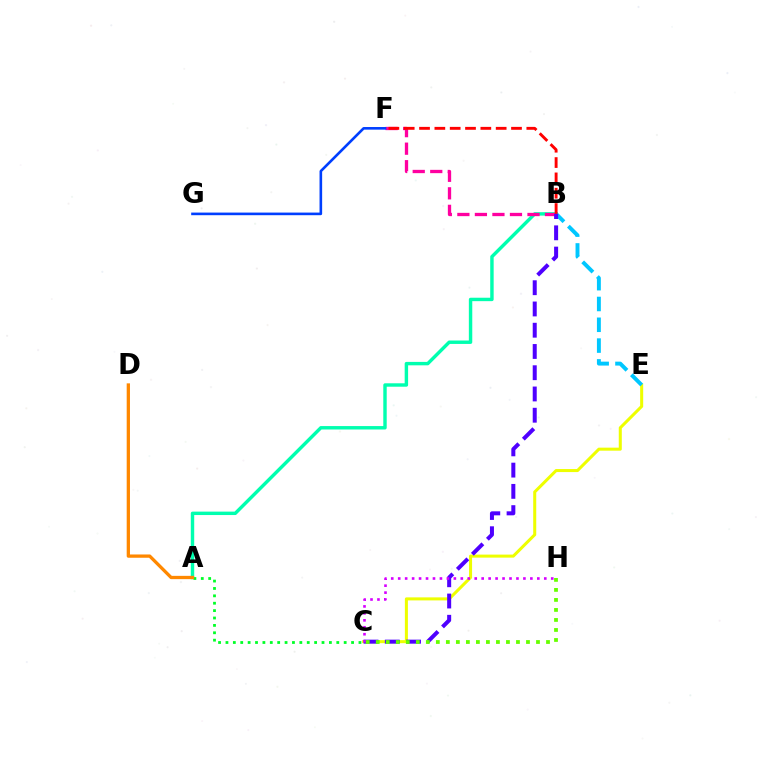{('A', 'B'): [{'color': '#00ffaf', 'line_style': 'solid', 'thickness': 2.47}], ('C', 'E'): [{'color': '#eeff00', 'line_style': 'solid', 'thickness': 2.18}], ('A', 'C'): [{'color': '#00ff27', 'line_style': 'dotted', 'thickness': 2.01}], ('B', 'E'): [{'color': '#00c7ff', 'line_style': 'dashed', 'thickness': 2.83}], ('B', 'F'): [{'color': '#ff00a0', 'line_style': 'dashed', 'thickness': 2.38}, {'color': '#ff0000', 'line_style': 'dashed', 'thickness': 2.08}], ('F', 'G'): [{'color': '#003fff', 'line_style': 'solid', 'thickness': 1.89}], ('B', 'C'): [{'color': '#4f00ff', 'line_style': 'dashed', 'thickness': 2.89}], ('A', 'D'): [{'color': '#ff8800', 'line_style': 'solid', 'thickness': 2.37}], ('C', 'H'): [{'color': '#d600ff', 'line_style': 'dotted', 'thickness': 1.89}, {'color': '#66ff00', 'line_style': 'dotted', 'thickness': 2.72}]}